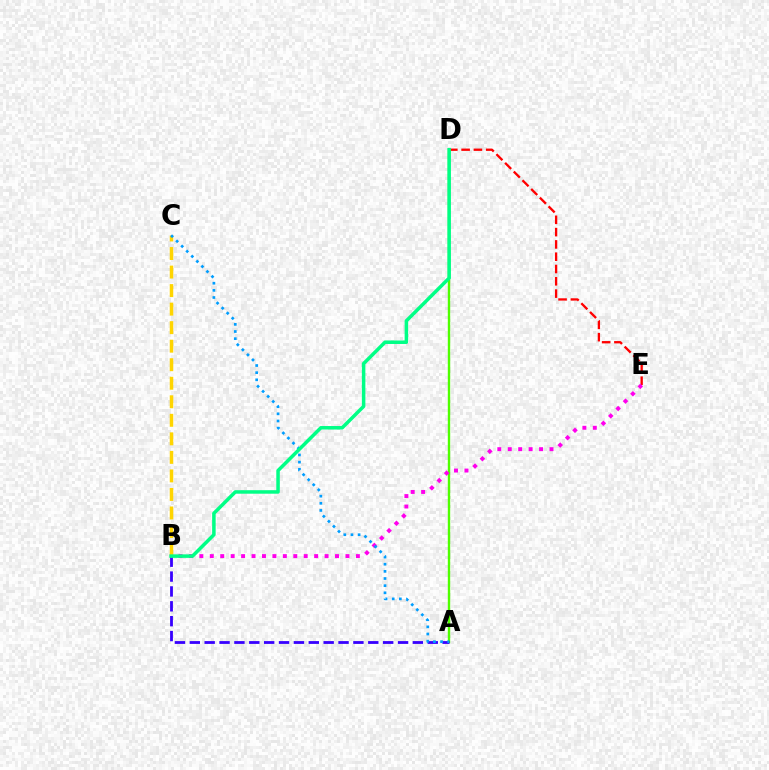{('D', 'E'): [{'color': '#ff0000', 'line_style': 'dashed', 'thickness': 1.67}], ('A', 'D'): [{'color': '#4fff00', 'line_style': 'solid', 'thickness': 1.73}], ('A', 'B'): [{'color': '#3700ff', 'line_style': 'dashed', 'thickness': 2.02}], ('B', 'E'): [{'color': '#ff00ed', 'line_style': 'dotted', 'thickness': 2.84}], ('B', 'C'): [{'color': '#ffd500', 'line_style': 'dashed', 'thickness': 2.52}], ('A', 'C'): [{'color': '#009eff', 'line_style': 'dotted', 'thickness': 1.94}], ('B', 'D'): [{'color': '#00ff86', 'line_style': 'solid', 'thickness': 2.53}]}